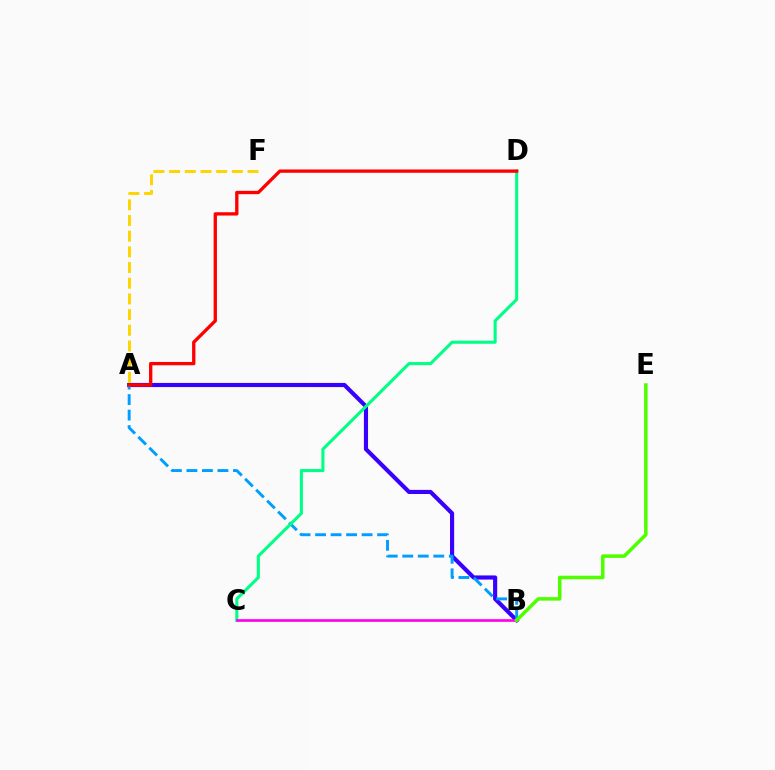{('A', 'B'): [{'color': '#3700ff', 'line_style': 'solid', 'thickness': 2.97}, {'color': '#009eff', 'line_style': 'dashed', 'thickness': 2.11}], ('C', 'D'): [{'color': '#00ff86', 'line_style': 'solid', 'thickness': 2.22}], ('A', 'F'): [{'color': '#ffd500', 'line_style': 'dashed', 'thickness': 2.13}], ('A', 'D'): [{'color': '#ff0000', 'line_style': 'solid', 'thickness': 2.39}], ('B', 'C'): [{'color': '#ff00ed', 'line_style': 'solid', 'thickness': 1.93}], ('B', 'E'): [{'color': '#4fff00', 'line_style': 'solid', 'thickness': 2.54}]}